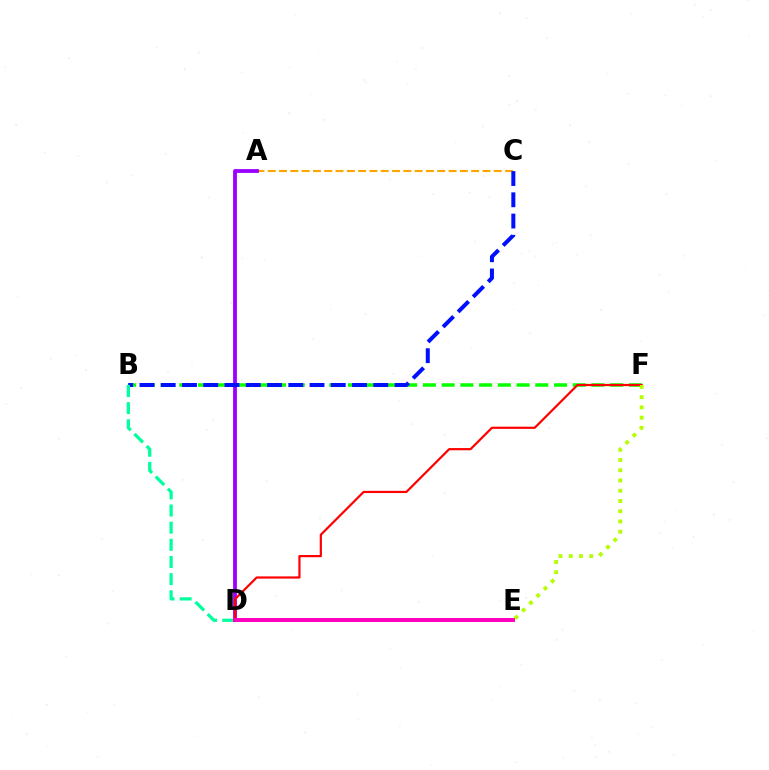{('A', 'C'): [{'color': '#ffa500', 'line_style': 'dashed', 'thickness': 1.54}], ('D', 'E'): [{'color': '#00b5ff', 'line_style': 'dashed', 'thickness': 1.85}, {'color': '#ff00bd', 'line_style': 'solid', 'thickness': 2.86}], ('A', 'D'): [{'color': '#9b00ff', 'line_style': 'solid', 'thickness': 2.74}], ('B', 'F'): [{'color': '#08ff00', 'line_style': 'dashed', 'thickness': 2.54}], ('B', 'C'): [{'color': '#0010ff', 'line_style': 'dashed', 'thickness': 2.89}], ('B', 'D'): [{'color': '#00ff9d', 'line_style': 'dashed', 'thickness': 2.33}], ('D', 'F'): [{'color': '#ff0000', 'line_style': 'solid', 'thickness': 1.59}], ('E', 'F'): [{'color': '#b3ff00', 'line_style': 'dotted', 'thickness': 2.78}]}